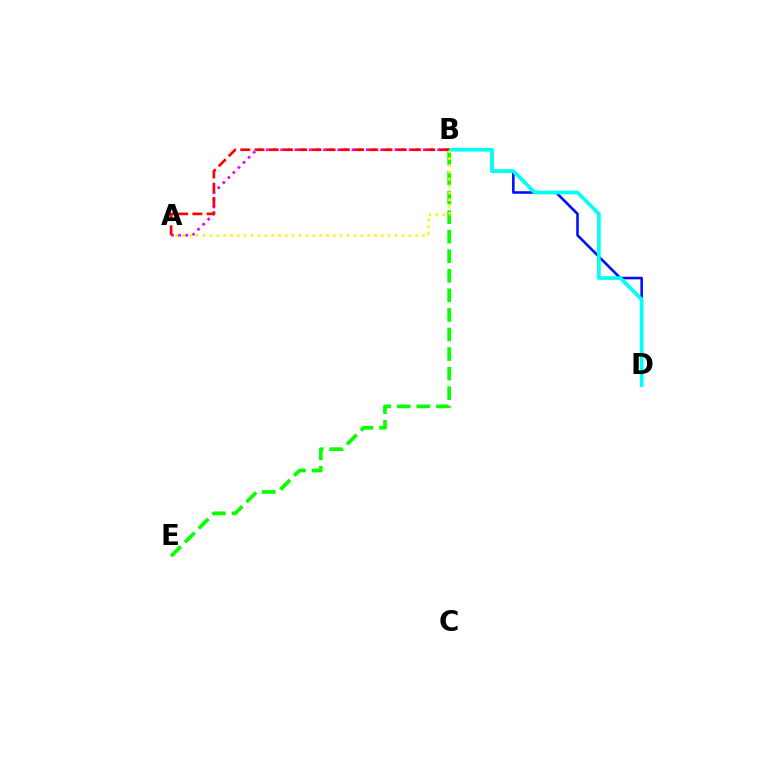{('B', 'D'): [{'color': '#0010ff', 'line_style': 'solid', 'thickness': 1.87}, {'color': '#00fff6', 'line_style': 'solid', 'thickness': 2.64}], ('A', 'B'): [{'color': '#ee00ff', 'line_style': 'dotted', 'thickness': 1.94}, {'color': '#ff0000', 'line_style': 'dashed', 'thickness': 1.93}, {'color': '#fcf500', 'line_style': 'dotted', 'thickness': 1.86}], ('B', 'E'): [{'color': '#08ff00', 'line_style': 'dashed', 'thickness': 2.66}]}